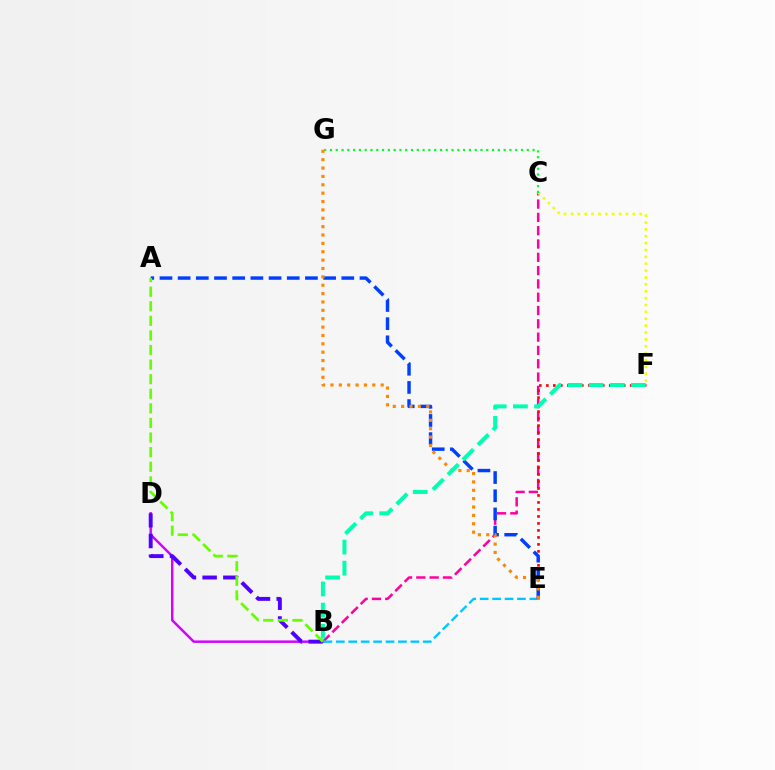{('B', 'C'): [{'color': '#ff00a0', 'line_style': 'dashed', 'thickness': 1.81}], ('B', 'D'): [{'color': '#d600ff', 'line_style': 'solid', 'thickness': 1.78}, {'color': '#4f00ff', 'line_style': 'dashed', 'thickness': 2.82}], ('E', 'F'): [{'color': '#ff0000', 'line_style': 'dotted', 'thickness': 1.9}], ('B', 'E'): [{'color': '#00c7ff', 'line_style': 'dashed', 'thickness': 1.69}], ('C', 'F'): [{'color': '#eeff00', 'line_style': 'dotted', 'thickness': 1.87}], ('A', 'E'): [{'color': '#003fff', 'line_style': 'dashed', 'thickness': 2.47}], ('C', 'G'): [{'color': '#00ff27', 'line_style': 'dotted', 'thickness': 1.57}], ('E', 'G'): [{'color': '#ff8800', 'line_style': 'dotted', 'thickness': 2.27}], ('A', 'B'): [{'color': '#66ff00', 'line_style': 'dashed', 'thickness': 1.98}], ('B', 'F'): [{'color': '#00ffaf', 'line_style': 'dashed', 'thickness': 2.87}]}